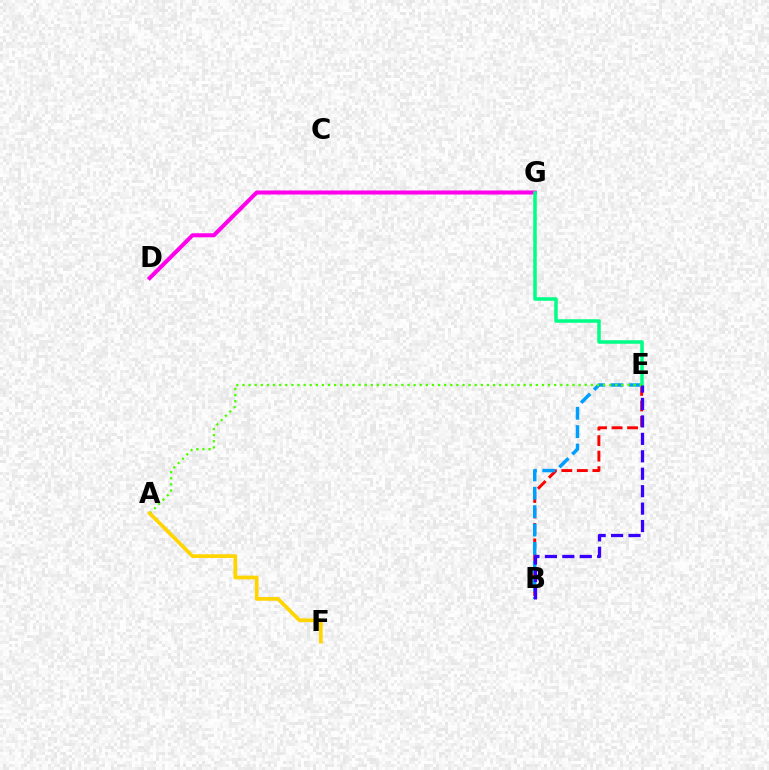{('D', 'G'): [{'color': '#ff00ed', 'line_style': 'solid', 'thickness': 2.91}], ('B', 'E'): [{'color': '#ff0000', 'line_style': 'dashed', 'thickness': 2.11}, {'color': '#009eff', 'line_style': 'dashed', 'thickness': 2.5}, {'color': '#3700ff', 'line_style': 'dashed', 'thickness': 2.37}], ('E', 'G'): [{'color': '#00ff86', 'line_style': 'solid', 'thickness': 2.54}], ('A', 'E'): [{'color': '#4fff00', 'line_style': 'dotted', 'thickness': 1.66}], ('A', 'F'): [{'color': '#ffd500', 'line_style': 'solid', 'thickness': 2.67}]}